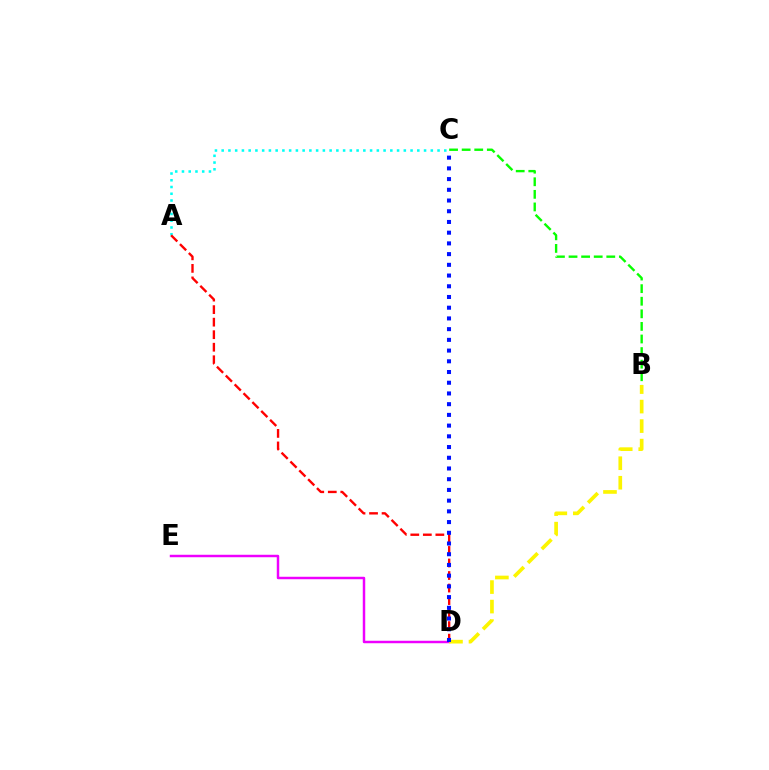{('A', 'C'): [{'color': '#00fff6', 'line_style': 'dotted', 'thickness': 1.83}], ('D', 'E'): [{'color': '#ee00ff', 'line_style': 'solid', 'thickness': 1.78}], ('B', 'C'): [{'color': '#08ff00', 'line_style': 'dashed', 'thickness': 1.71}], ('B', 'D'): [{'color': '#fcf500', 'line_style': 'dashed', 'thickness': 2.65}], ('A', 'D'): [{'color': '#ff0000', 'line_style': 'dashed', 'thickness': 1.7}], ('C', 'D'): [{'color': '#0010ff', 'line_style': 'dotted', 'thickness': 2.91}]}